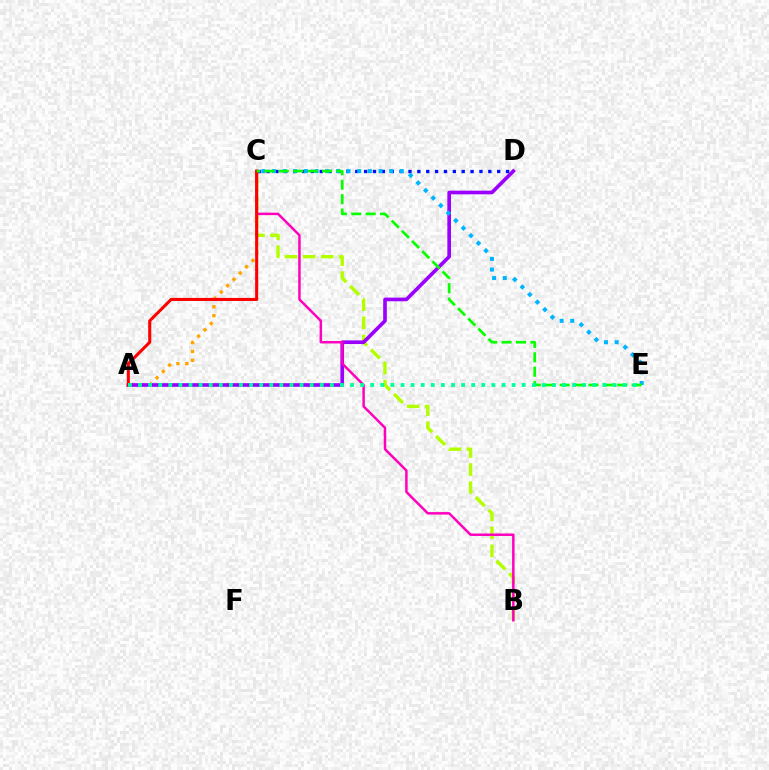{('B', 'C'): [{'color': '#b3ff00', 'line_style': 'dashed', 'thickness': 2.45}, {'color': '#ff00bd', 'line_style': 'solid', 'thickness': 1.78}], ('A', 'C'): [{'color': '#ffa500', 'line_style': 'dotted', 'thickness': 2.42}, {'color': '#ff0000', 'line_style': 'solid', 'thickness': 2.2}], ('A', 'D'): [{'color': '#9b00ff', 'line_style': 'solid', 'thickness': 2.63}], ('C', 'D'): [{'color': '#0010ff', 'line_style': 'dotted', 'thickness': 2.41}], ('C', 'E'): [{'color': '#00b5ff', 'line_style': 'dotted', 'thickness': 2.89}, {'color': '#08ff00', 'line_style': 'dashed', 'thickness': 1.96}], ('A', 'E'): [{'color': '#00ff9d', 'line_style': 'dotted', 'thickness': 2.74}]}